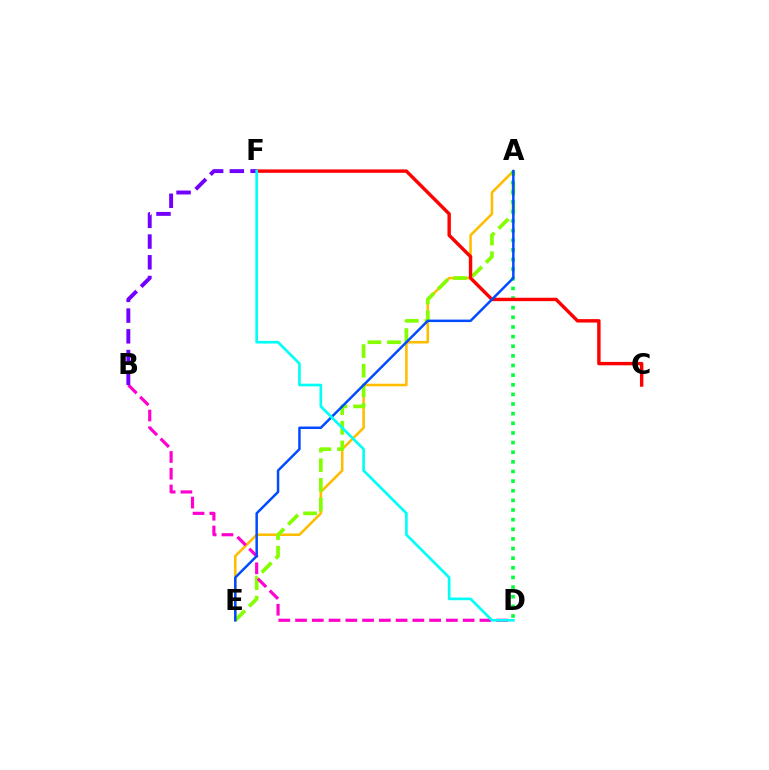{('A', 'E'): [{'color': '#ffbd00', 'line_style': 'solid', 'thickness': 1.86}, {'color': '#84ff00', 'line_style': 'dashed', 'thickness': 2.66}, {'color': '#004bff', 'line_style': 'solid', 'thickness': 1.79}], ('A', 'D'): [{'color': '#00ff39', 'line_style': 'dotted', 'thickness': 2.62}], ('B', 'D'): [{'color': '#ff00cf', 'line_style': 'dashed', 'thickness': 2.28}], ('C', 'F'): [{'color': '#ff0000', 'line_style': 'solid', 'thickness': 2.46}], ('B', 'F'): [{'color': '#7200ff', 'line_style': 'dashed', 'thickness': 2.82}], ('D', 'F'): [{'color': '#00fff6', 'line_style': 'solid', 'thickness': 1.92}]}